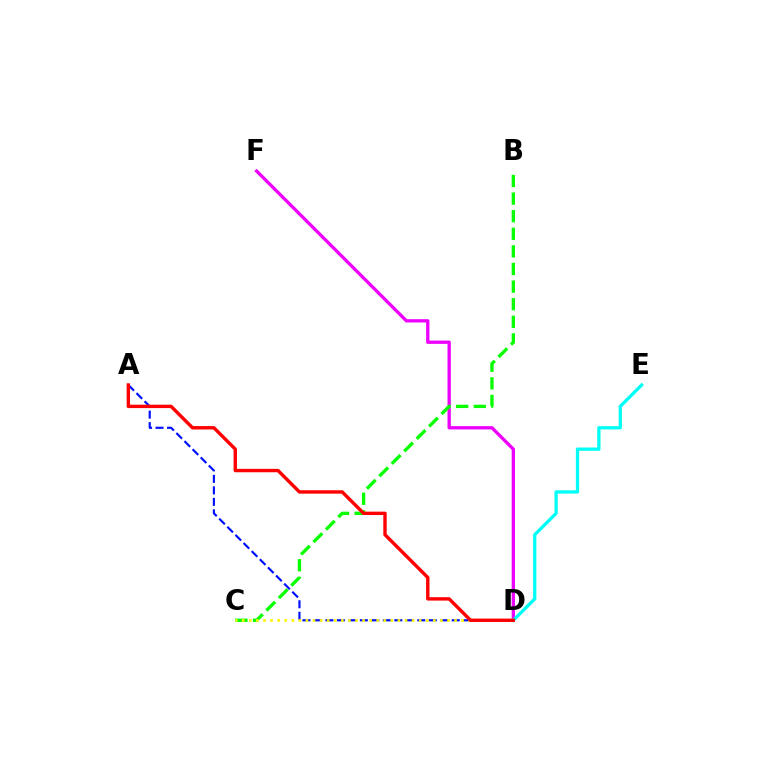{('D', 'F'): [{'color': '#ee00ff', 'line_style': 'solid', 'thickness': 2.38}], ('A', 'D'): [{'color': '#0010ff', 'line_style': 'dashed', 'thickness': 1.56}, {'color': '#ff0000', 'line_style': 'solid', 'thickness': 2.44}], ('B', 'C'): [{'color': '#08ff00', 'line_style': 'dashed', 'thickness': 2.39}], ('D', 'E'): [{'color': '#00fff6', 'line_style': 'solid', 'thickness': 2.37}], ('C', 'D'): [{'color': '#fcf500', 'line_style': 'dotted', 'thickness': 1.92}]}